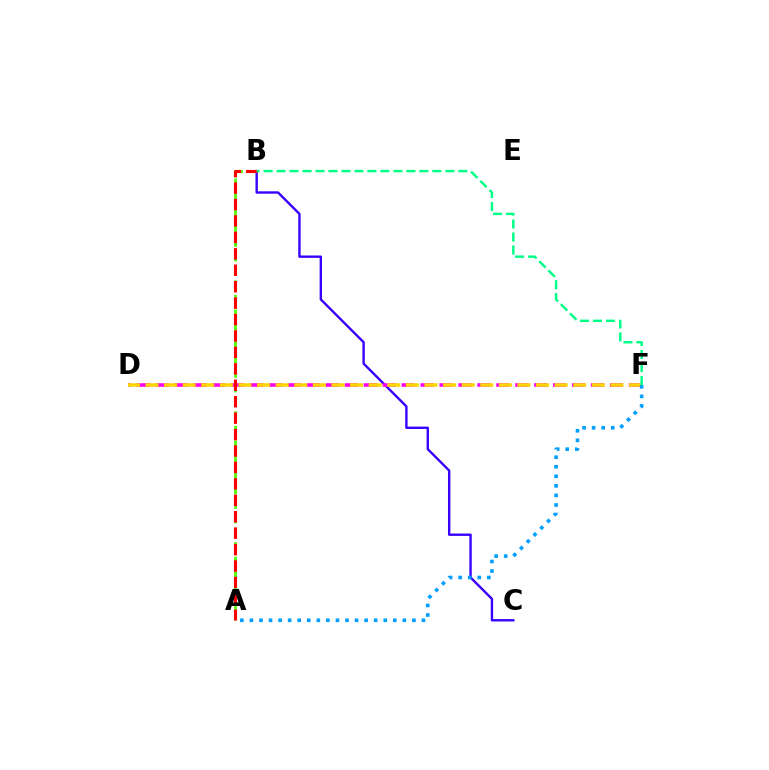{('A', 'B'): [{'color': '#4fff00', 'line_style': 'dashed', 'thickness': 1.98}, {'color': '#ff0000', 'line_style': 'dashed', 'thickness': 2.23}], ('B', 'C'): [{'color': '#3700ff', 'line_style': 'solid', 'thickness': 1.71}], ('D', 'F'): [{'color': '#ff00ed', 'line_style': 'dashed', 'thickness': 2.57}, {'color': '#ffd500', 'line_style': 'dashed', 'thickness': 2.53}], ('A', 'F'): [{'color': '#009eff', 'line_style': 'dotted', 'thickness': 2.6}], ('B', 'F'): [{'color': '#00ff86', 'line_style': 'dashed', 'thickness': 1.76}]}